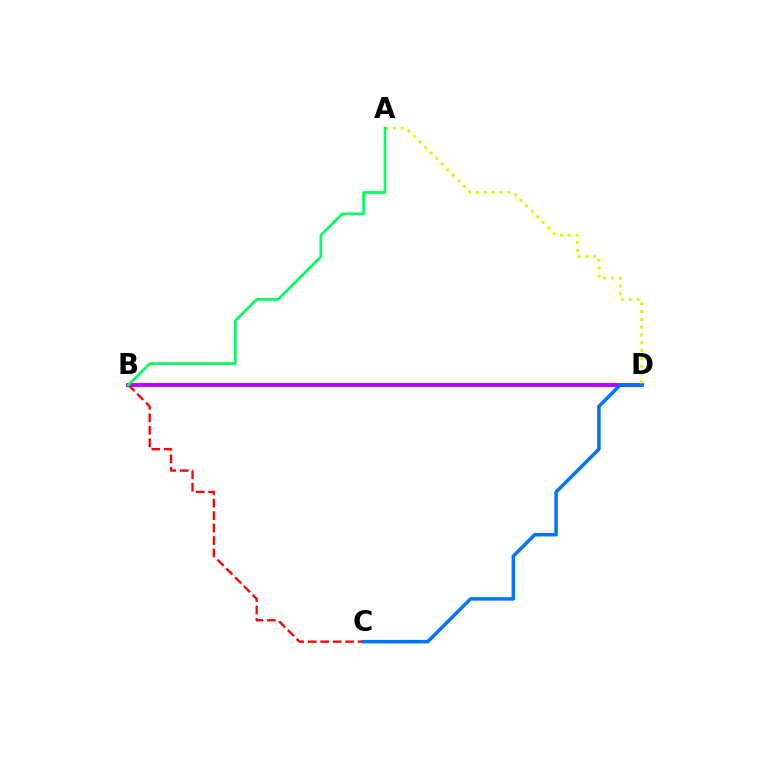{('B', 'D'): [{'color': '#b900ff', 'line_style': 'solid', 'thickness': 2.79}], ('B', 'C'): [{'color': '#ff0000', 'line_style': 'dashed', 'thickness': 1.69}], ('C', 'D'): [{'color': '#0074ff', 'line_style': 'solid', 'thickness': 2.54}], ('A', 'D'): [{'color': '#d1ff00', 'line_style': 'dotted', 'thickness': 2.13}], ('A', 'B'): [{'color': '#00ff5c', 'line_style': 'solid', 'thickness': 1.96}]}